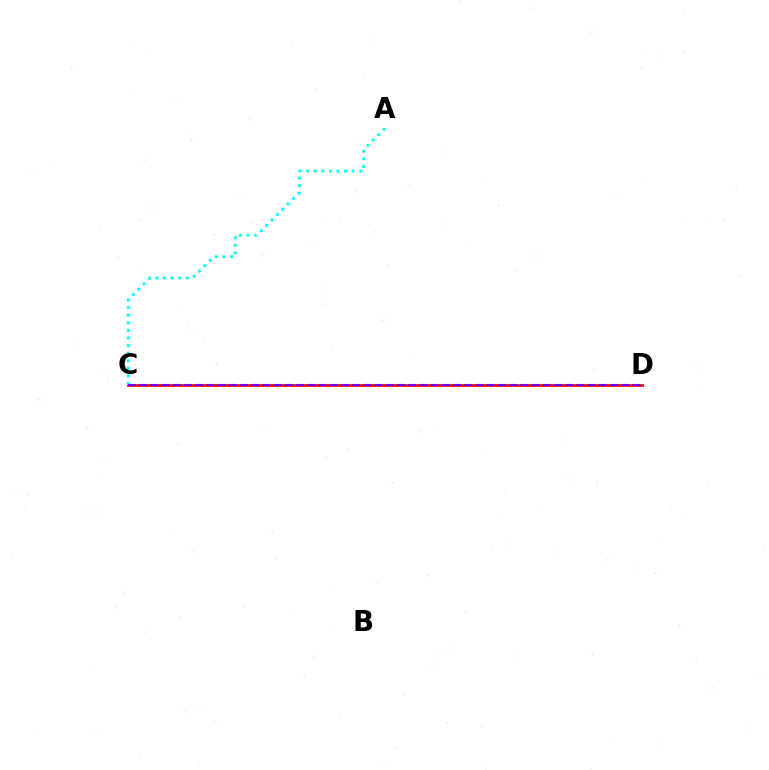{('C', 'D'): [{'color': '#84ff00', 'line_style': 'solid', 'thickness': 1.83}, {'color': '#ff0000', 'line_style': 'solid', 'thickness': 1.9}, {'color': '#7200ff', 'line_style': 'dashed', 'thickness': 1.52}], ('A', 'C'): [{'color': '#00fff6', 'line_style': 'dotted', 'thickness': 2.06}]}